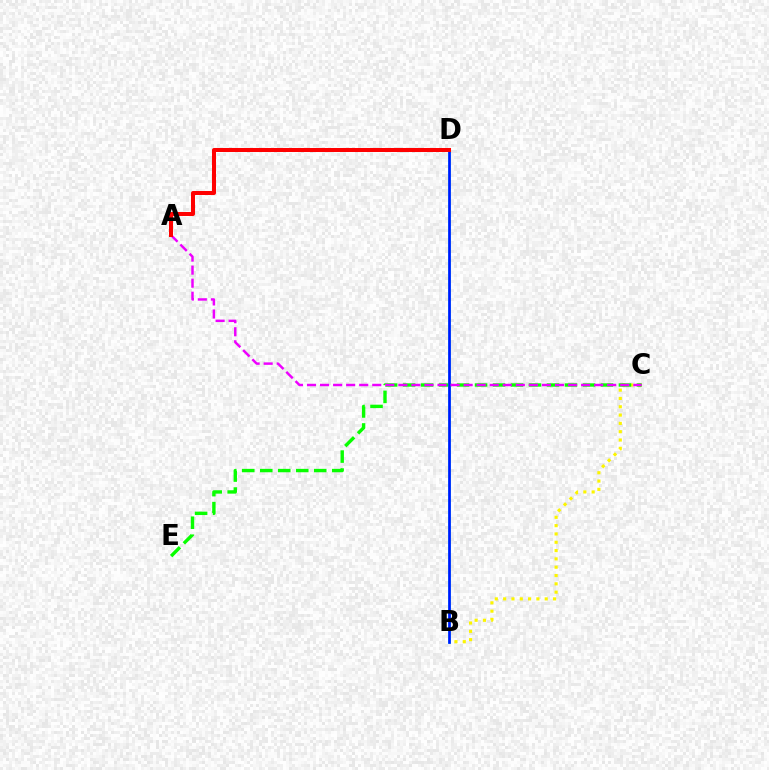{('B', 'C'): [{'color': '#fcf500', 'line_style': 'dotted', 'thickness': 2.26}], ('C', 'E'): [{'color': '#08ff00', 'line_style': 'dashed', 'thickness': 2.44}], ('B', 'D'): [{'color': '#00fff6', 'line_style': 'solid', 'thickness': 1.93}, {'color': '#0010ff', 'line_style': 'solid', 'thickness': 1.87}], ('A', 'C'): [{'color': '#ee00ff', 'line_style': 'dashed', 'thickness': 1.77}], ('A', 'D'): [{'color': '#ff0000', 'line_style': 'solid', 'thickness': 2.89}]}